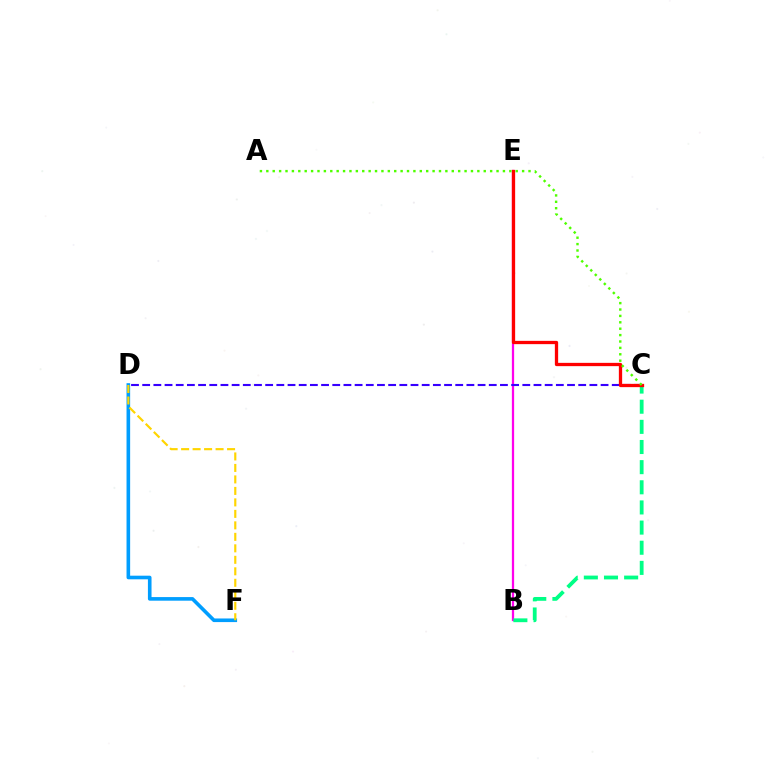{('B', 'E'): [{'color': '#ff00ed', 'line_style': 'solid', 'thickness': 1.62}], ('B', 'C'): [{'color': '#00ff86', 'line_style': 'dashed', 'thickness': 2.74}], ('D', 'F'): [{'color': '#009eff', 'line_style': 'solid', 'thickness': 2.6}, {'color': '#ffd500', 'line_style': 'dashed', 'thickness': 1.56}], ('C', 'D'): [{'color': '#3700ff', 'line_style': 'dashed', 'thickness': 1.52}], ('C', 'E'): [{'color': '#ff0000', 'line_style': 'solid', 'thickness': 2.37}], ('A', 'C'): [{'color': '#4fff00', 'line_style': 'dotted', 'thickness': 1.74}]}